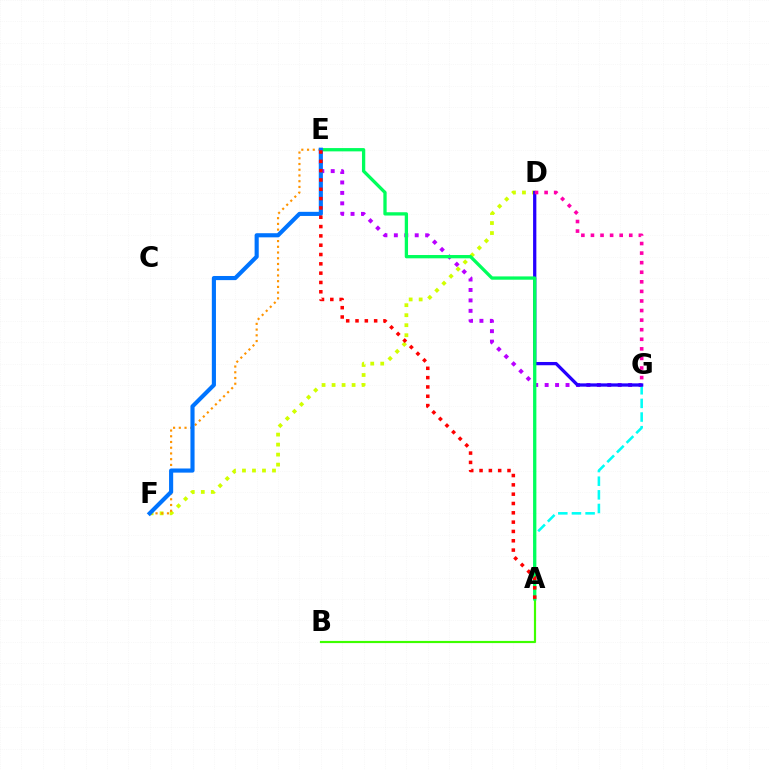{('D', 'F'): [{'color': '#d1ff00', 'line_style': 'dotted', 'thickness': 2.72}], ('E', 'F'): [{'color': '#ff9400', 'line_style': 'dotted', 'thickness': 1.56}, {'color': '#0074ff', 'line_style': 'solid', 'thickness': 2.97}], ('A', 'B'): [{'color': '#3dff00', 'line_style': 'solid', 'thickness': 1.57}], ('A', 'G'): [{'color': '#00fff6', 'line_style': 'dashed', 'thickness': 1.85}], ('E', 'G'): [{'color': '#b900ff', 'line_style': 'dotted', 'thickness': 2.83}], ('D', 'G'): [{'color': '#2500ff', 'line_style': 'solid', 'thickness': 2.35}, {'color': '#ff00ac', 'line_style': 'dotted', 'thickness': 2.6}], ('A', 'E'): [{'color': '#00ff5c', 'line_style': 'solid', 'thickness': 2.37}, {'color': '#ff0000', 'line_style': 'dotted', 'thickness': 2.53}]}